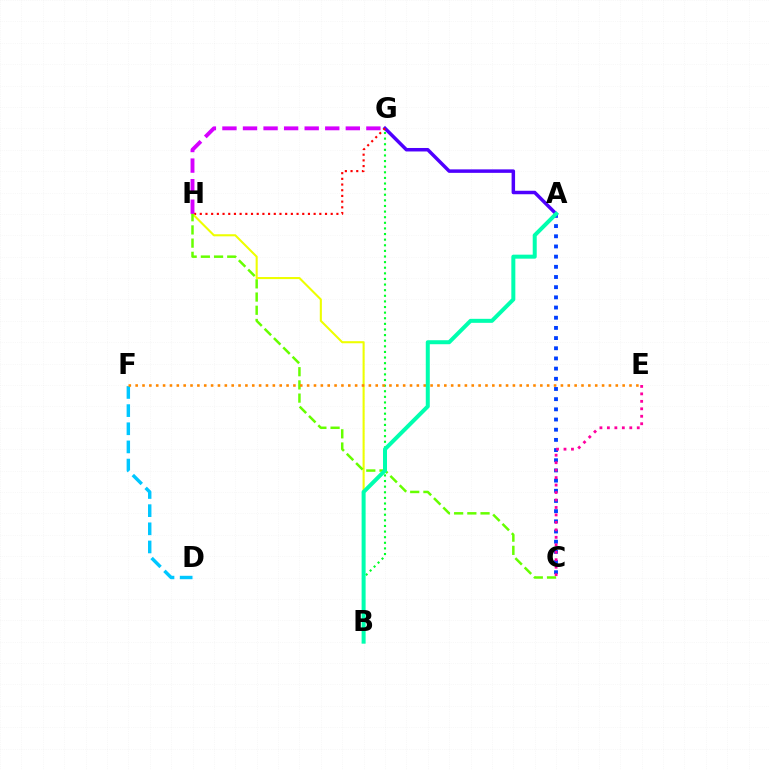{('B', 'G'): [{'color': '#00ff27', 'line_style': 'dotted', 'thickness': 1.53}], ('D', 'F'): [{'color': '#00c7ff', 'line_style': 'dashed', 'thickness': 2.47}], ('A', 'G'): [{'color': '#4f00ff', 'line_style': 'solid', 'thickness': 2.51}], ('G', 'H'): [{'color': '#ff0000', 'line_style': 'dotted', 'thickness': 1.55}, {'color': '#d600ff', 'line_style': 'dashed', 'thickness': 2.79}], ('B', 'H'): [{'color': '#eeff00', 'line_style': 'solid', 'thickness': 1.5}], ('A', 'C'): [{'color': '#003fff', 'line_style': 'dotted', 'thickness': 2.77}], ('C', 'H'): [{'color': '#66ff00', 'line_style': 'dashed', 'thickness': 1.79}], ('C', 'E'): [{'color': '#ff00a0', 'line_style': 'dotted', 'thickness': 2.03}], ('E', 'F'): [{'color': '#ff8800', 'line_style': 'dotted', 'thickness': 1.86}], ('A', 'B'): [{'color': '#00ffaf', 'line_style': 'solid', 'thickness': 2.88}]}